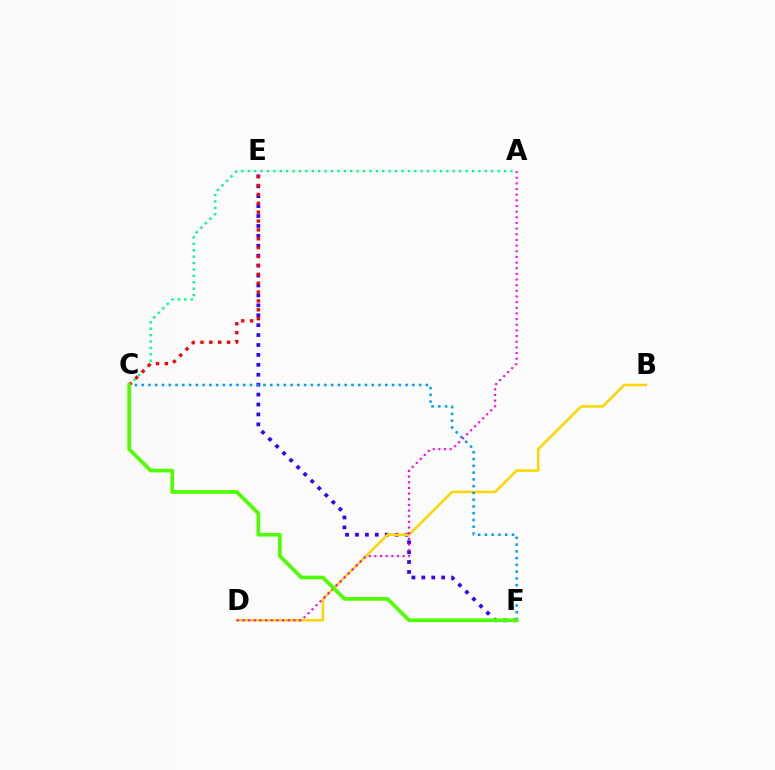{('E', 'F'): [{'color': '#3700ff', 'line_style': 'dotted', 'thickness': 2.7}], ('B', 'D'): [{'color': '#ffd500', 'line_style': 'solid', 'thickness': 1.83}], ('A', 'D'): [{'color': '#ff00ed', 'line_style': 'dotted', 'thickness': 1.54}], ('A', 'C'): [{'color': '#00ff86', 'line_style': 'dotted', 'thickness': 1.74}], ('C', 'F'): [{'color': '#009eff', 'line_style': 'dotted', 'thickness': 1.84}, {'color': '#4fff00', 'line_style': 'solid', 'thickness': 2.65}], ('C', 'E'): [{'color': '#ff0000', 'line_style': 'dotted', 'thickness': 2.41}]}